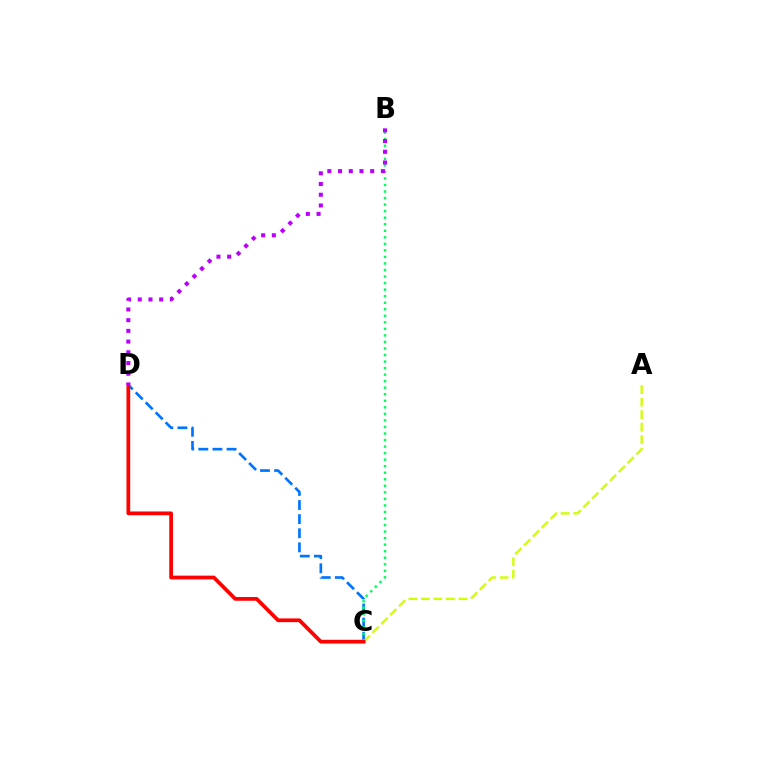{('C', 'D'): [{'color': '#0074ff', 'line_style': 'dashed', 'thickness': 1.92}, {'color': '#ff0000', 'line_style': 'solid', 'thickness': 2.69}], ('B', 'C'): [{'color': '#00ff5c', 'line_style': 'dotted', 'thickness': 1.78}], ('A', 'C'): [{'color': '#d1ff00', 'line_style': 'dashed', 'thickness': 1.7}], ('B', 'D'): [{'color': '#b900ff', 'line_style': 'dotted', 'thickness': 2.91}]}